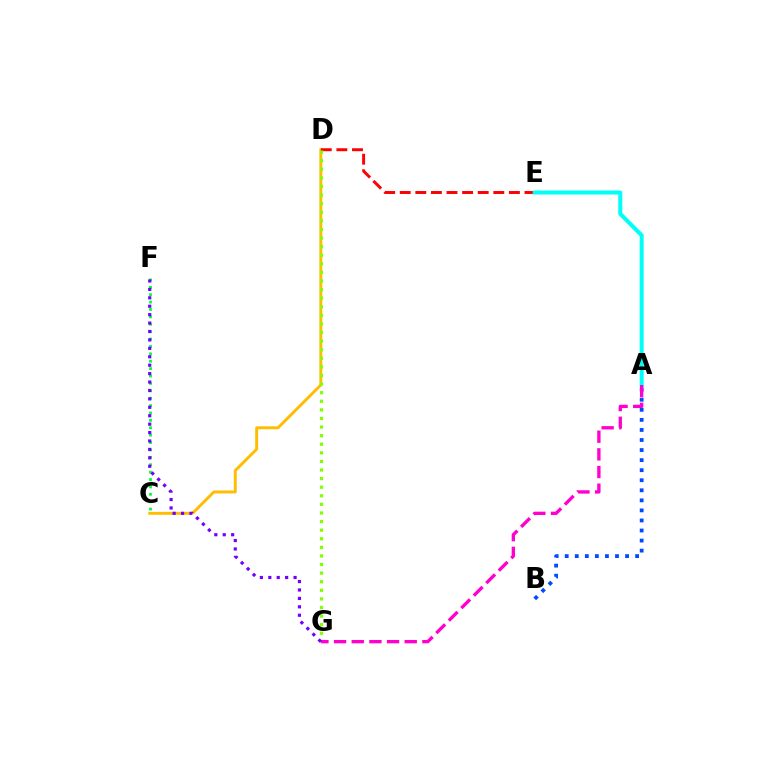{('C', 'D'): [{'color': '#ffbd00', 'line_style': 'solid', 'thickness': 2.11}], ('D', 'E'): [{'color': '#ff0000', 'line_style': 'dashed', 'thickness': 2.12}], ('A', 'B'): [{'color': '#004bff', 'line_style': 'dotted', 'thickness': 2.73}], ('C', 'F'): [{'color': '#00ff39', 'line_style': 'dotted', 'thickness': 2.01}], ('A', 'E'): [{'color': '#00fff6', 'line_style': 'solid', 'thickness': 2.89}], ('D', 'G'): [{'color': '#84ff00', 'line_style': 'dotted', 'thickness': 2.33}], ('A', 'G'): [{'color': '#ff00cf', 'line_style': 'dashed', 'thickness': 2.4}], ('F', 'G'): [{'color': '#7200ff', 'line_style': 'dotted', 'thickness': 2.29}]}